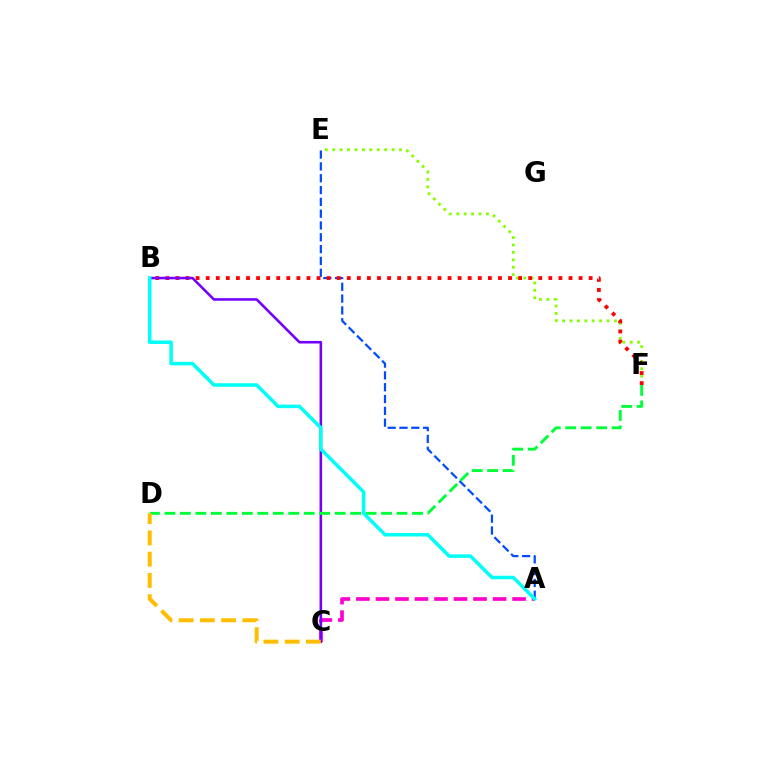{('A', 'C'): [{'color': '#ff00cf', 'line_style': 'dashed', 'thickness': 2.65}], ('E', 'F'): [{'color': '#84ff00', 'line_style': 'dotted', 'thickness': 2.01}], ('A', 'E'): [{'color': '#004bff', 'line_style': 'dashed', 'thickness': 1.6}], ('B', 'F'): [{'color': '#ff0000', 'line_style': 'dotted', 'thickness': 2.74}], ('B', 'C'): [{'color': '#7200ff', 'line_style': 'solid', 'thickness': 1.86}], ('D', 'F'): [{'color': '#00ff39', 'line_style': 'dashed', 'thickness': 2.1}], ('C', 'D'): [{'color': '#ffbd00', 'line_style': 'dashed', 'thickness': 2.89}], ('A', 'B'): [{'color': '#00fff6', 'line_style': 'solid', 'thickness': 2.53}]}